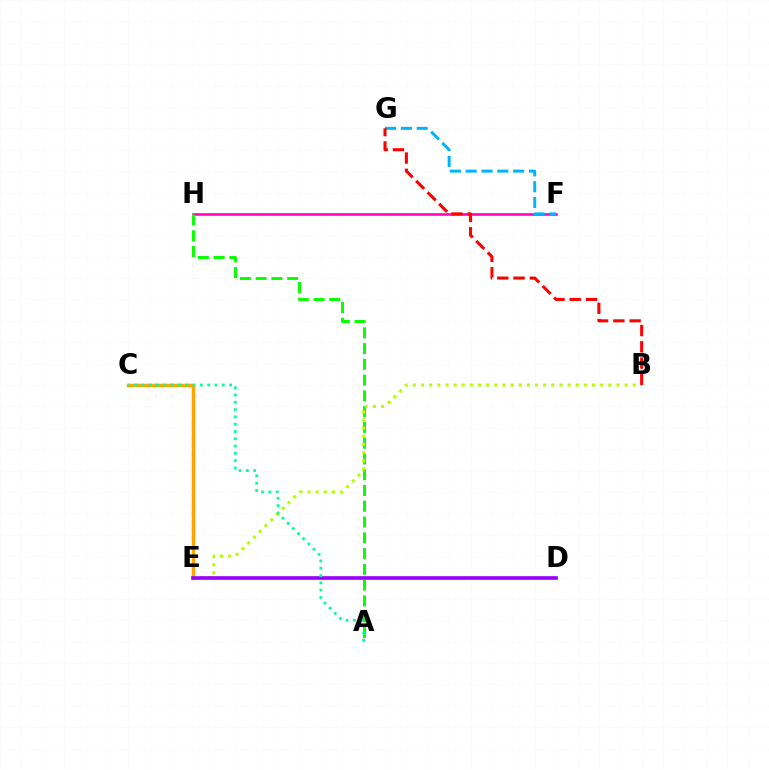{('F', 'H'): [{'color': '#ff00bd', 'line_style': 'solid', 'thickness': 1.84}], ('F', 'G'): [{'color': '#00b5ff', 'line_style': 'dashed', 'thickness': 2.15}], ('C', 'E'): [{'color': '#0010ff', 'line_style': 'dotted', 'thickness': 2.26}, {'color': '#ffa500', 'line_style': 'solid', 'thickness': 2.46}], ('A', 'H'): [{'color': '#08ff00', 'line_style': 'dashed', 'thickness': 2.14}], ('B', 'E'): [{'color': '#b3ff00', 'line_style': 'dotted', 'thickness': 2.21}], ('D', 'E'): [{'color': '#9b00ff', 'line_style': 'solid', 'thickness': 2.63}], ('A', 'C'): [{'color': '#00ff9d', 'line_style': 'dotted', 'thickness': 1.99}], ('B', 'G'): [{'color': '#ff0000', 'line_style': 'dashed', 'thickness': 2.21}]}